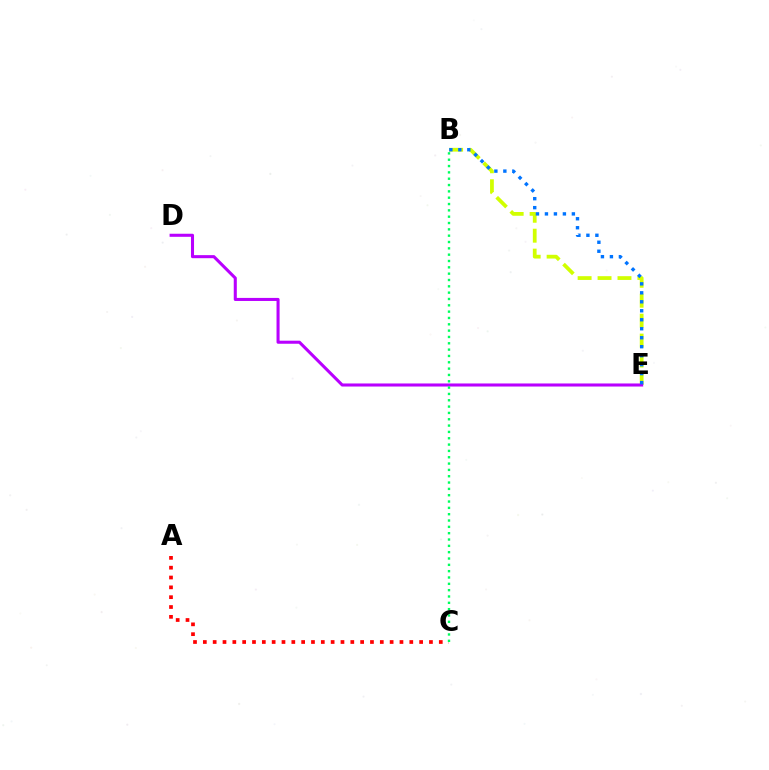{('A', 'C'): [{'color': '#ff0000', 'line_style': 'dotted', 'thickness': 2.67}], ('B', 'E'): [{'color': '#d1ff00', 'line_style': 'dashed', 'thickness': 2.71}, {'color': '#0074ff', 'line_style': 'dotted', 'thickness': 2.44}], ('D', 'E'): [{'color': '#b900ff', 'line_style': 'solid', 'thickness': 2.2}], ('B', 'C'): [{'color': '#00ff5c', 'line_style': 'dotted', 'thickness': 1.72}]}